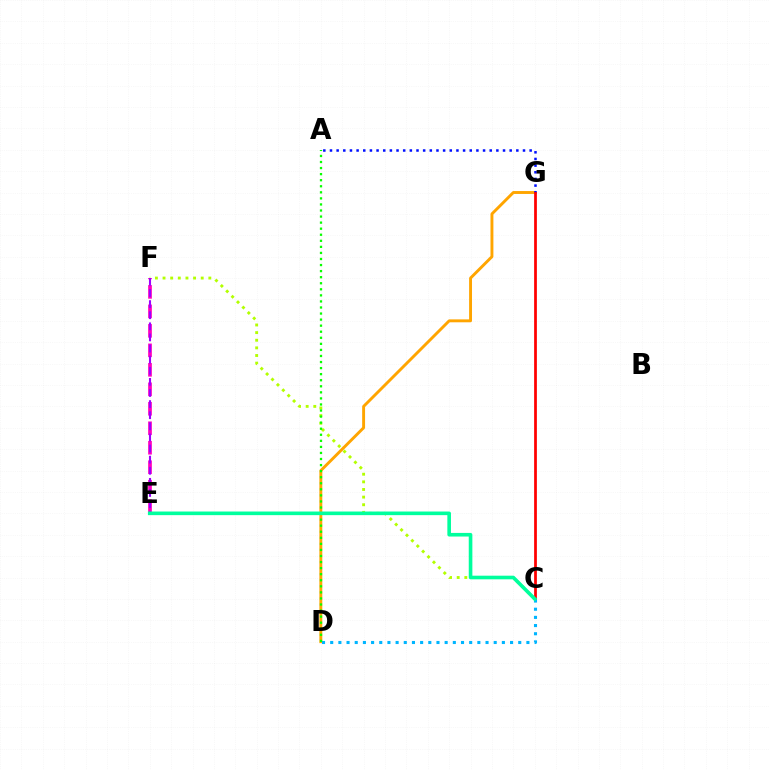{('E', 'F'): [{'color': '#ff00bd', 'line_style': 'dashed', 'thickness': 2.65}, {'color': '#9b00ff', 'line_style': 'dashed', 'thickness': 1.51}], ('C', 'F'): [{'color': '#b3ff00', 'line_style': 'dotted', 'thickness': 2.07}], ('D', 'G'): [{'color': '#ffa500', 'line_style': 'solid', 'thickness': 2.09}], ('A', 'G'): [{'color': '#0010ff', 'line_style': 'dotted', 'thickness': 1.81}], ('C', 'G'): [{'color': '#ff0000', 'line_style': 'solid', 'thickness': 1.98}], ('C', 'D'): [{'color': '#00b5ff', 'line_style': 'dotted', 'thickness': 2.22}], ('A', 'D'): [{'color': '#08ff00', 'line_style': 'dotted', 'thickness': 1.65}], ('C', 'E'): [{'color': '#00ff9d', 'line_style': 'solid', 'thickness': 2.61}]}